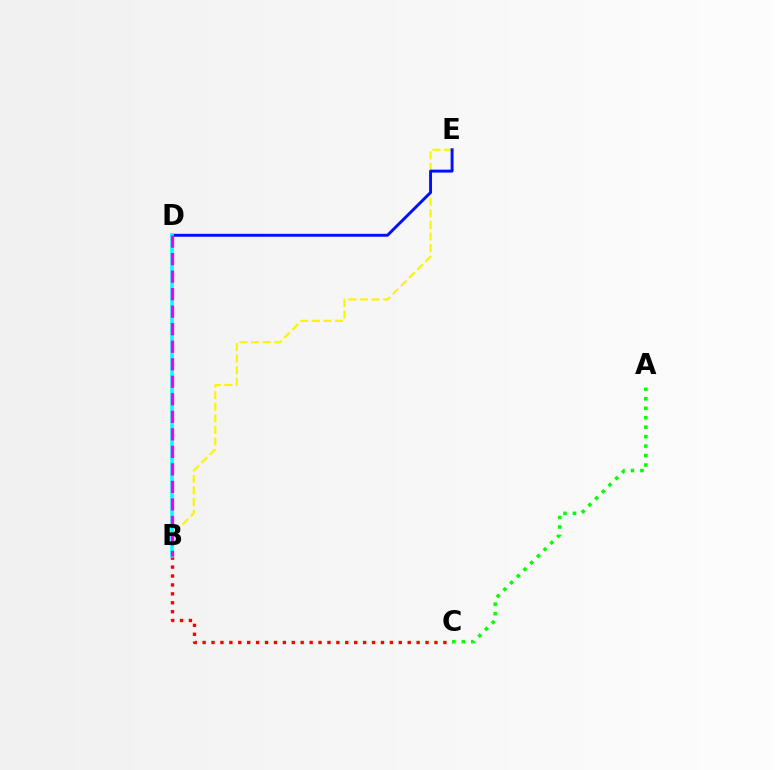{('B', 'C'): [{'color': '#ff0000', 'line_style': 'dotted', 'thickness': 2.42}], ('B', 'E'): [{'color': '#fcf500', 'line_style': 'dashed', 'thickness': 1.57}], ('D', 'E'): [{'color': '#0010ff', 'line_style': 'solid', 'thickness': 2.11}], ('B', 'D'): [{'color': '#00fff6', 'line_style': 'solid', 'thickness': 2.55}, {'color': '#ee00ff', 'line_style': 'dashed', 'thickness': 2.38}], ('A', 'C'): [{'color': '#08ff00', 'line_style': 'dotted', 'thickness': 2.57}]}